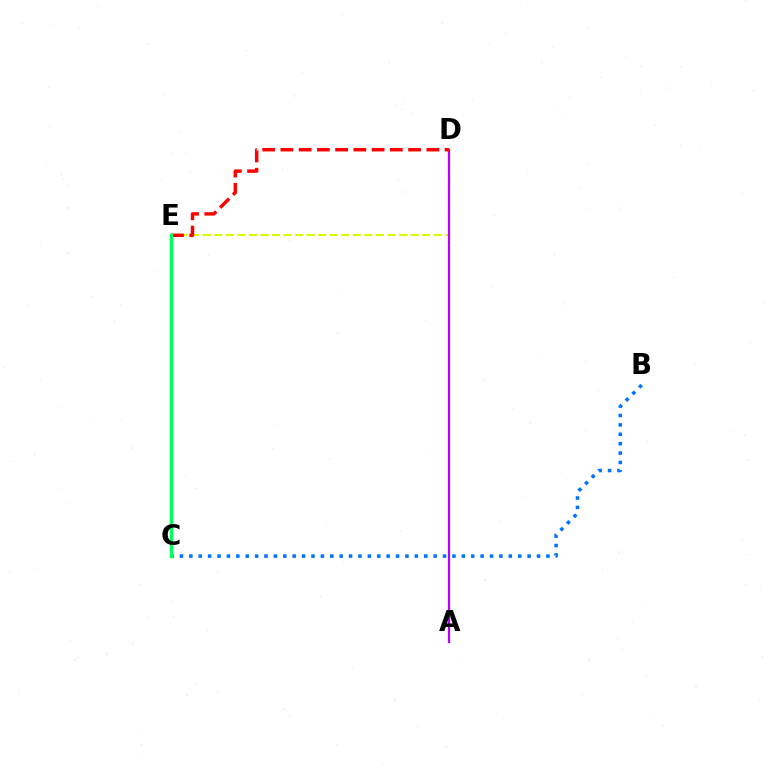{('D', 'E'): [{'color': '#d1ff00', 'line_style': 'dashed', 'thickness': 1.57}, {'color': '#ff0000', 'line_style': 'dashed', 'thickness': 2.48}], ('B', 'C'): [{'color': '#0074ff', 'line_style': 'dotted', 'thickness': 2.55}], ('A', 'D'): [{'color': '#b900ff', 'line_style': 'solid', 'thickness': 1.61}], ('C', 'E'): [{'color': '#00ff5c', 'line_style': 'solid', 'thickness': 2.5}]}